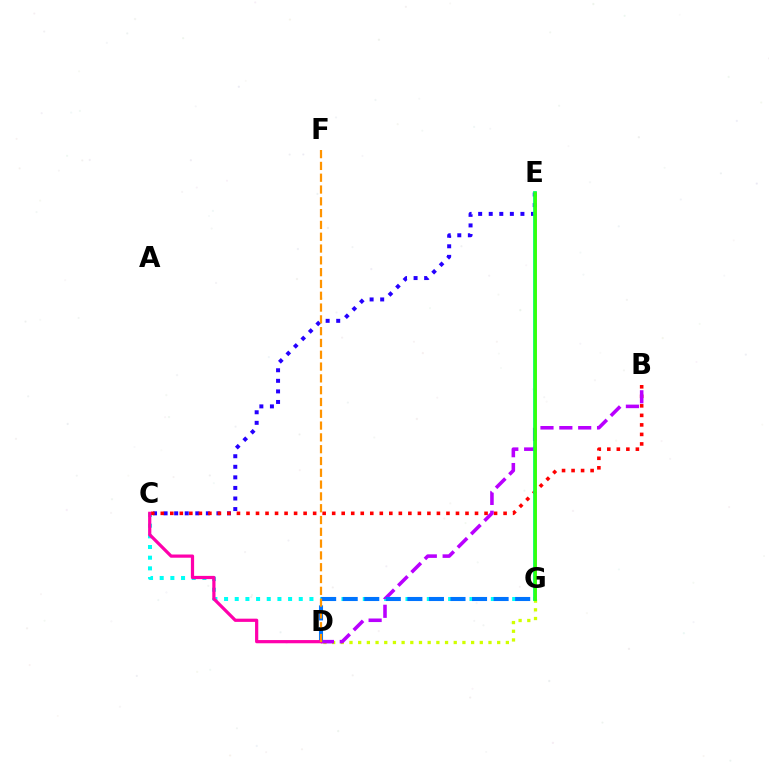{('C', 'E'): [{'color': '#2500ff', 'line_style': 'dotted', 'thickness': 2.87}], ('C', 'G'): [{'color': '#00fff6', 'line_style': 'dotted', 'thickness': 2.9}], ('D', 'G'): [{'color': '#d1ff00', 'line_style': 'dotted', 'thickness': 2.36}, {'color': '#0074ff', 'line_style': 'dashed', 'thickness': 2.93}], ('B', 'C'): [{'color': '#ff0000', 'line_style': 'dotted', 'thickness': 2.59}], ('B', 'D'): [{'color': '#b900ff', 'line_style': 'dashed', 'thickness': 2.56}], ('E', 'G'): [{'color': '#00ff5c', 'line_style': 'solid', 'thickness': 2.7}, {'color': '#3dff00', 'line_style': 'solid', 'thickness': 1.8}], ('C', 'D'): [{'color': '#ff00ac', 'line_style': 'solid', 'thickness': 2.32}], ('D', 'F'): [{'color': '#ff9400', 'line_style': 'dashed', 'thickness': 1.6}]}